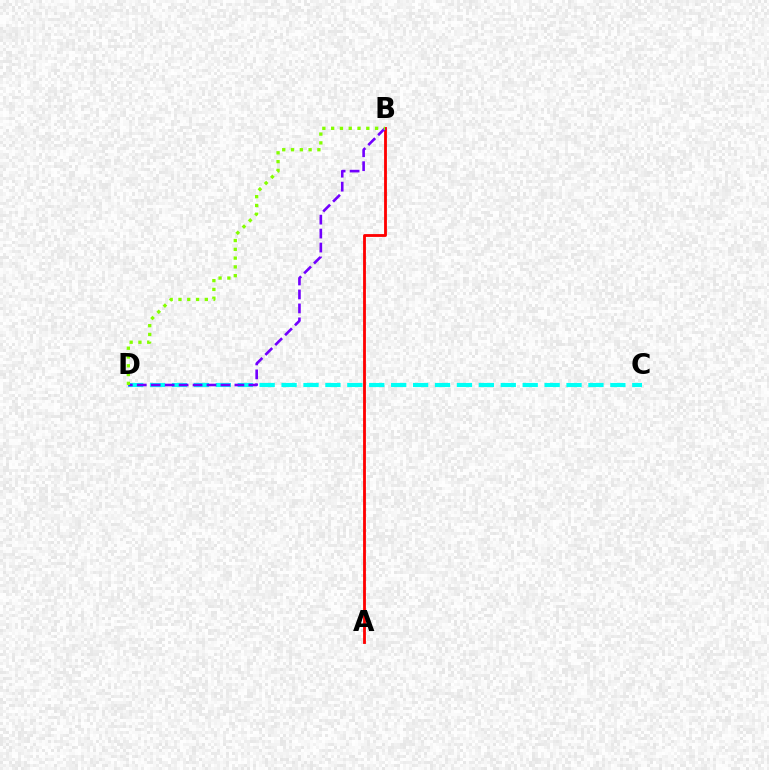{('C', 'D'): [{'color': '#00fff6', 'line_style': 'dashed', 'thickness': 2.98}], ('A', 'B'): [{'color': '#ff0000', 'line_style': 'solid', 'thickness': 2.04}], ('B', 'D'): [{'color': '#7200ff', 'line_style': 'dashed', 'thickness': 1.89}, {'color': '#84ff00', 'line_style': 'dotted', 'thickness': 2.39}]}